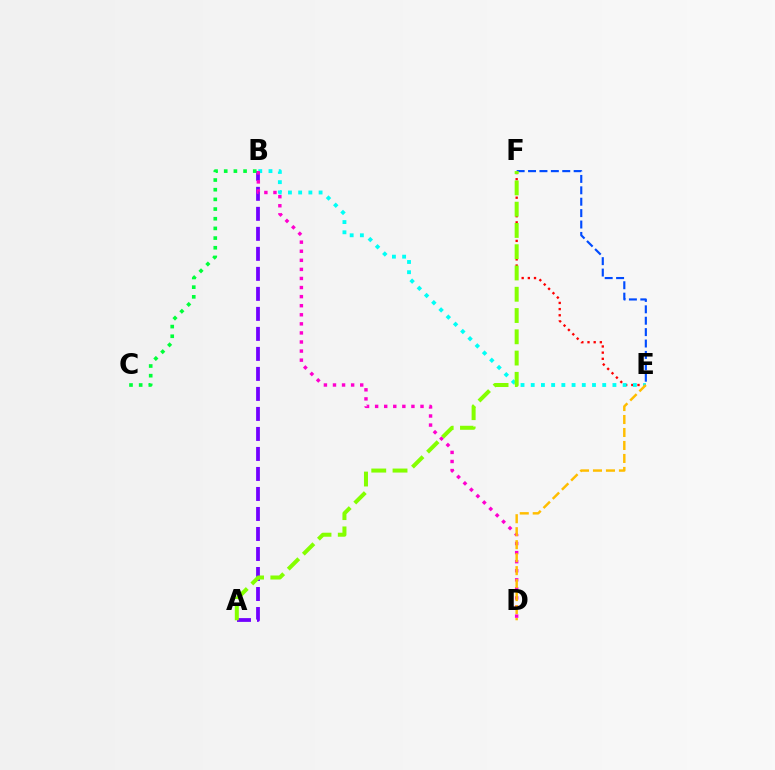{('A', 'B'): [{'color': '#7200ff', 'line_style': 'dashed', 'thickness': 2.72}], ('E', 'F'): [{'color': '#ff0000', 'line_style': 'dotted', 'thickness': 1.68}, {'color': '#004bff', 'line_style': 'dashed', 'thickness': 1.55}], ('B', 'E'): [{'color': '#00fff6', 'line_style': 'dotted', 'thickness': 2.78}], ('B', 'D'): [{'color': '#ff00cf', 'line_style': 'dotted', 'thickness': 2.47}], ('D', 'E'): [{'color': '#ffbd00', 'line_style': 'dashed', 'thickness': 1.76}], ('A', 'F'): [{'color': '#84ff00', 'line_style': 'dashed', 'thickness': 2.89}], ('B', 'C'): [{'color': '#00ff39', 'line_style': 'dotted', 'thickness': 2.63}]}